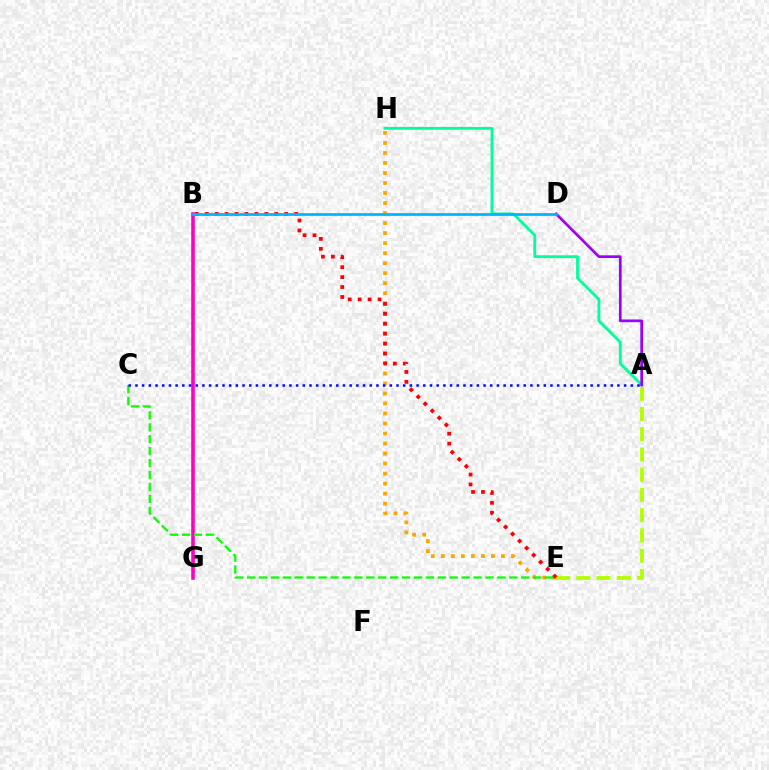{('E', 'H'): [{'color': '#ffa500', 'line_style': 'dotted', 'thickness': 2.72}], ('A', 'E'): [{'color': '#b3ff00', 'line_style': 'dashed', 'thickness': 2.75}], ('B', 'E'): [{'color': '#ff0000', 'line_style': 'dotted', 'thickness': 2.7}], ('B', 'G'): [{'color': '#ff00bd', 'line_style': 'solid', 'thickness': 2.56}], ('A', 'H'): [{'color': '#00ff9d', 'line_style': 'solid', 'thickness': 2.03}], ('A', 'D'): [{'color': '#9b00ff', 'line_style': 'solid', 'thickness': 1.94}], ('C', 'E'): [{'color': '#08ff00', 'line_style': 'dashed', 'thickness': 1.62}], ('A', 'C'): [{'color': '#0010ff', 'line_style': 'dotted', 'thickness': 1.82}], ('B', 'D'): [{'color': '#00b5ff', 'line_style': 'solid', 'thickness': 1.98}]}